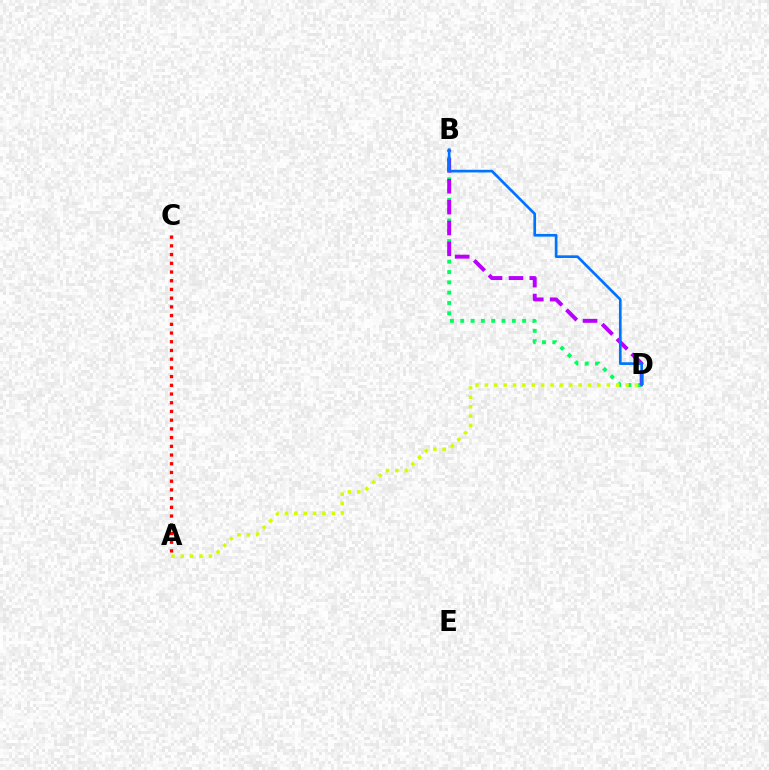{('B', 'D'): [{'color': '#00ff5c', 'line_style': 'dotted', 'thickness': 2.8}, {'color': '#b900ff', 'line_style': 'dashed', 'thickness': 2.83}, {'color': '#0074ff', 'line_style': 'solid', 'thickness': 1.93}], ('A', 'C'): [{'color': '#ff0000', 'line_style': 'dotted', 'thickness': 2.37}], ('A', 'D'): [{'color': '#d1ff00', 'line_style': 'dotted', 'thickness': 2.55}]}